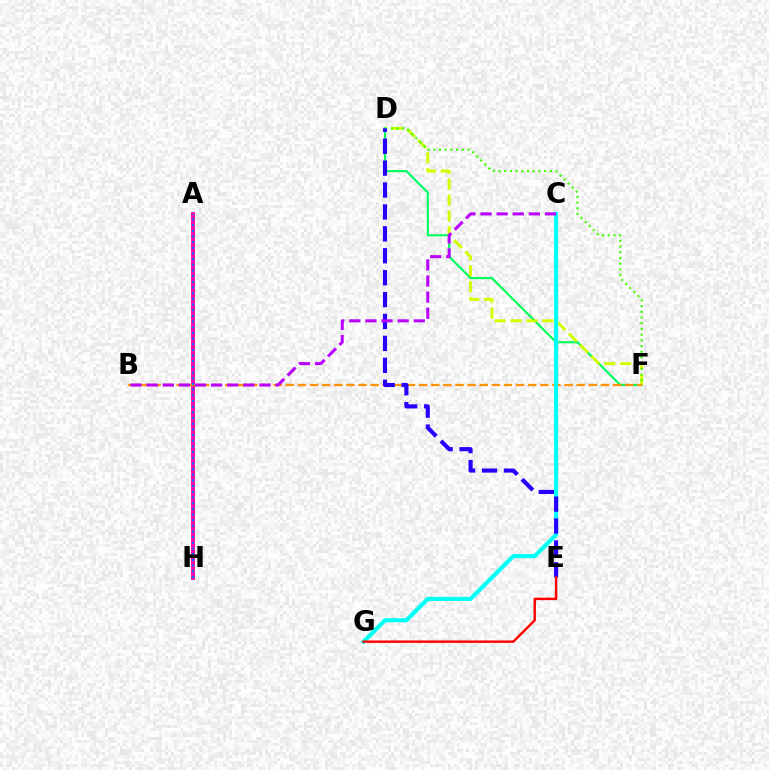{('D', 'F'): [{'color': '#00ff5c', 'line_style': 'solid', 'thickness': 1.55}, {'color': '#d1ff00', 'line_style': 'dashed', 'thickness': 2.16}, {'color': '#3dff00', 'line_style': 'dotted', 'thickness': 1.55}], ('A', 'H'): [{'color': '#ff00ac', 'line_style': 'solid', 'thickness': 2.8}, {'color': '#0074ff', 'line_style': 'dotted', 'thickness': 1.54}], ('B', 'F'): [{'color': '#ff9400', 'line_style': 'dashed', 'thickness': 1.65}], ('C', 'G'): [{'color': '#00fff6', 'line_style': 'solid', 'thickness': 2.97}], ('D', 'E'): [{'color': '#2500ff', 'line_style': 'dashed', 'thickness': 2.98}], ('E', 'G'): [{'color': '#ff0000', 'line_style': 'solid', 'thickness': 1.75}], ('B', 'C'): [{'color': '#b900ff', 'line_style': 'dashed', 'thickness': 2.19}]}